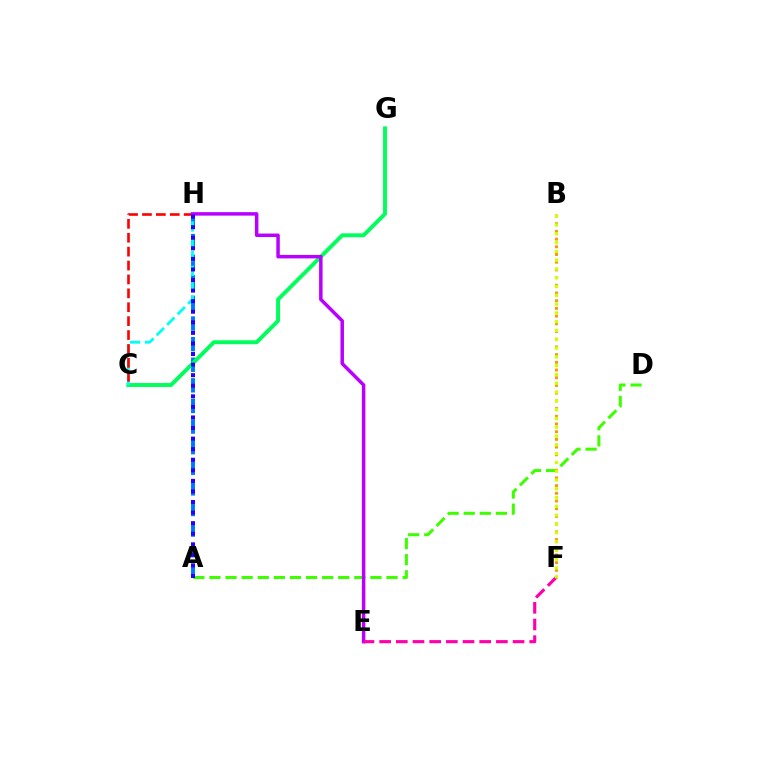{('A', 'H'): [{'color': '#0074ff', 'line_style': 'dashed', 'thickness': 2.8}, {'color': '#2500ff', 'line_style': 'dotted', 'thickness': 2.87}], ('C', 'G'): [{'color': '#00ff5c', 'line_style': 'solid', 'thickness': 2.82}], ('C', 'H'): [{'color': '#00fff6', 'line_style': 'dashed', 'thickness': 2.01}, {'color': '#ff0000', 'line_style': 'dashed', 'thickness': 1.89}], ('A', 'D'): [{'color': '#3dff00', 'line_style': 'dashed', 'thickness': 2.19}], ('B', 'F'): [{'color': '#ff9400', 'line_style': 'dotted', 'thickness': 2.09}, {'color': '#d1ff00', 'line_style': 'dotted', 'thickness': 2.39}], ('E', 'H'): [{'color': '#b900ff', 'line_style': 'solid', 'thickness': 2.51}], ('E', 'F'): [{'color': '#ff00ac', 'line_style': 'dashed', 'thickness': 2.27}]}